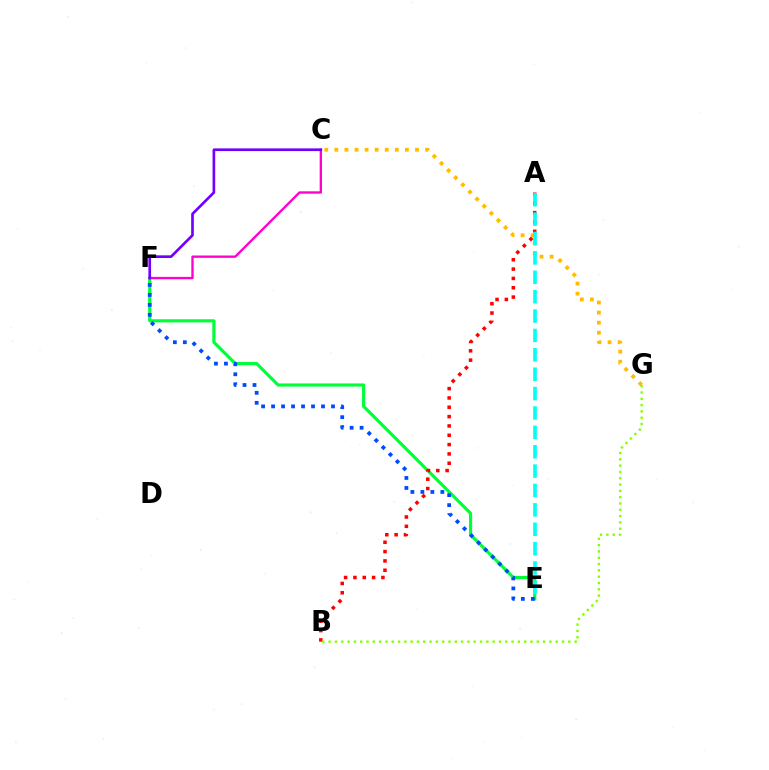{('C', 'G'): [{'color': '#ffbd00', 'line_style': 'dotted', 'thickness': 2.74}], ('E', 'F'): [{'color': '#00ff39', 'line_style': 'solid', 'thickness': 2.27}, {'color': '#004bff', 'line_style': 'dotted', 'thickness': 2.71}], ('C', 'F'): [{'color': '#ff00cf', 'line_style': 'solid', 'thickness': 1.69}, {'color': '#7200ff', 'line_style': 'solid', 'thickness': 1.92}], ('A', 'B'): [{'color': '#ff0000', 'line_style': 'dotted', 'thickness': 2.54}], ('B', 'G'): [{'color': '#84ff00', 'line_style': 'dotted', 'thickness': 1.71}], ('A', 'E'): [{'color': '#00fff6', 'line_style': 'dashed', 'thickness': 2.63}]}